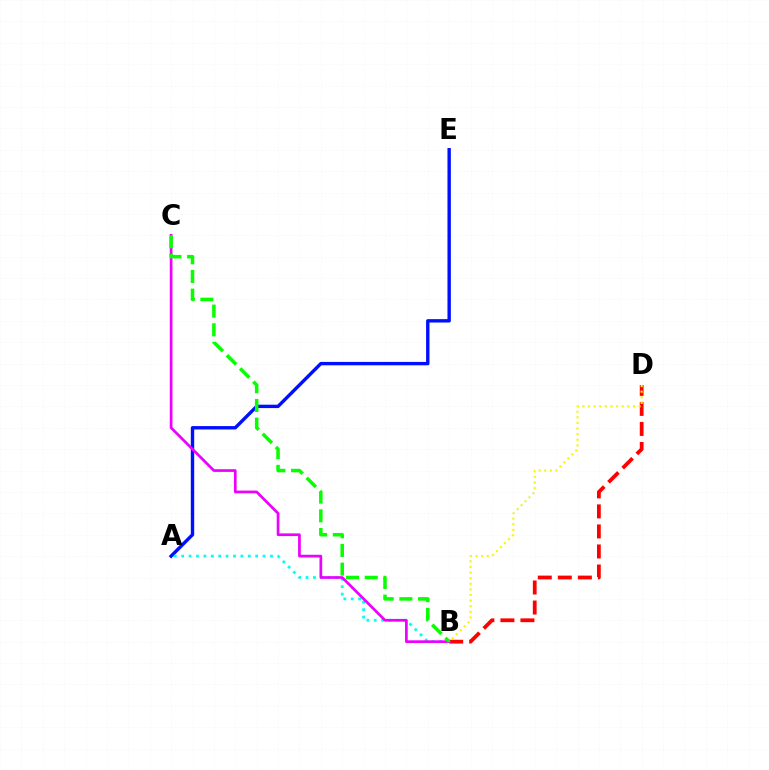{('A', 'E'): [{'color': '#0010ff', 'line_style': 'solid', 'thickness': 2.44}], ('B', 'D'): [{'color': '#ff0000', 'line_style': 'dashed', 'thickness': 2.72}, {'color': '#fcf500', 'line_style': 'dotted', 'thickness': 1.53}], ('A', 'B'): [{'color': '#00fff6', 'line_style': 'dotted', 'thickness': 2.01}], ('B', 'C'): [{'color': '#ee00ff', 'line_style': 'solid', 'thickness': 1.95}, {'color': '#08ff00', 'line_style': 'dashed', 'thickness': 2.54}]}